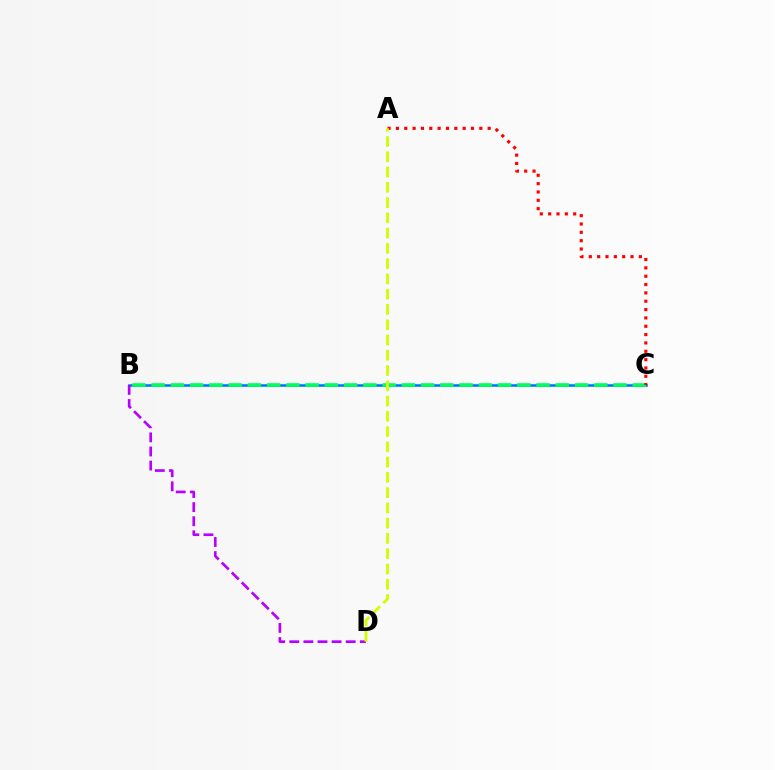{('B', 'C'): [{'color': '#0074ff', 'line_style': 'solid', 'thickness': 1.85}, {'color': '#00ff5c', 'line_style': 'dashed', 'thickness': 2.61}], ('A', 'C'): [{'color': '#ff0000', 'line_style': 'dotted', 'thickness': 2.27}], ('B', 'D'): [{'color': '#b900ff', 'line_style': 'dashed', 'thickness': 1.92}], ('A', 'D'): [{'color': '#d1ff00', 'line_style': 'dashed', 'thickness': 2.07}]}